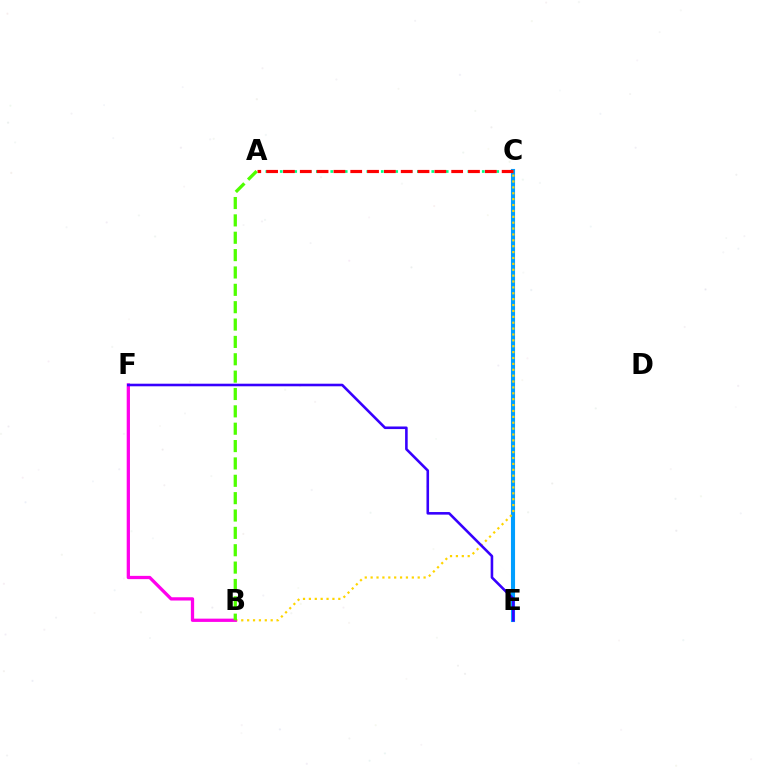{('C', 'E'): [{'color': '#009eff', 'line_style': 'solid', 'thickness': 2.96}], ('A', 'C'): [{'color': '#00ff86', 'line_style': 'dotted', 'thickness': 1.96}, {'color': '#ff0000', 'line_style': 'dashed', 'thickness': 2.29}], ('B', 'C'): [{'color': '#ffd500', 'line_style': 'dotted', 'thickness': 1.6}], ('B', 'F'): [{'color': '#ff00ed', 'line_style': 'solid', 'thickness': 2.36}], ('A', 'B'): [{'color': '#4fff00', 'line_style': 'dashed', 'thickness': 2.36}], ('E', 'F'): [{'color': '#3700ff', 'line_style': 'solid', 'thickness': 1.86}]}